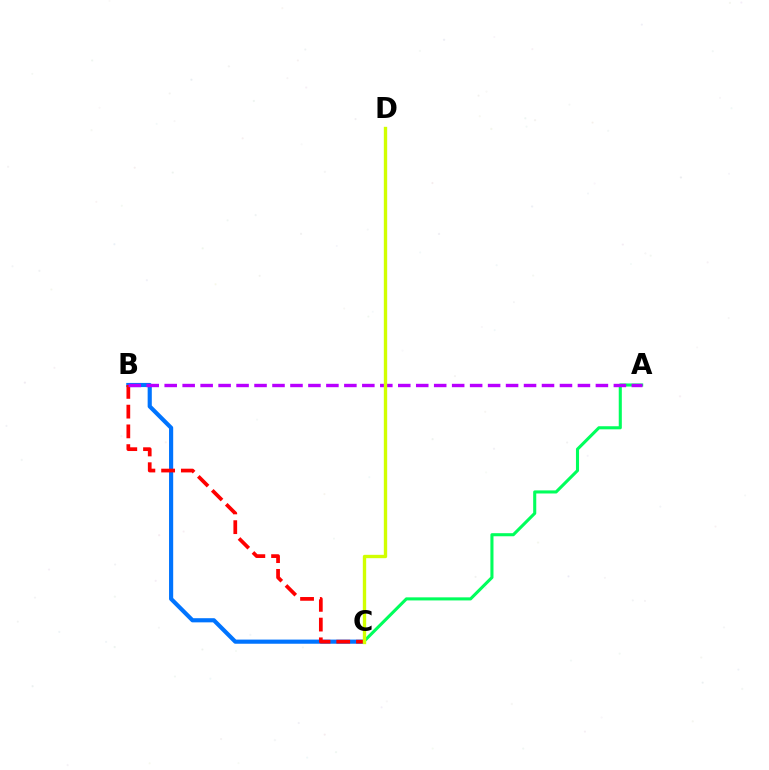{('A', 'C'): [{'color': '#00ff5c', 'line_style': 'solid', 'thickness': 2.22}], ('B', 'C'): [{'color': '#0074ff', 'line_style': 'solid', 'thickness': 2.99}, {'color': '#ff0000', 'line_style': 'dashed', 'thickness': 2.68}], ('A', 'B'): [{'color': '#b900ff', 'line_style': 'dashed', 'thickness': 2.44}], ('C', 'D'): [{'color': '#d1ff00', 'line_style': 'solid', 'thickness': 2.41}]}